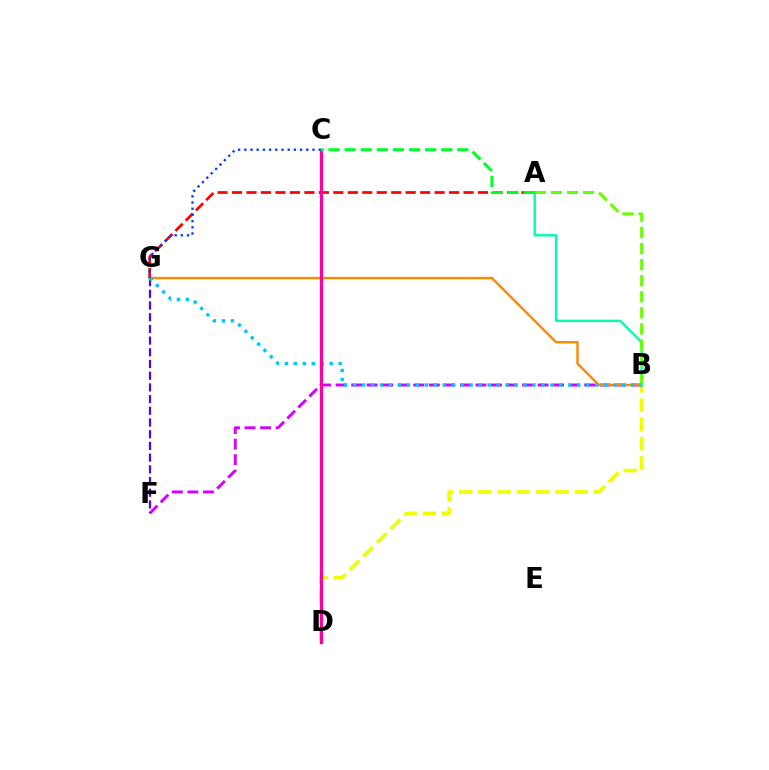{('A', 'G'): [{'color': '#ff0000', 'line_style': 'dashed', 'thickness': 1.97}], ('B', 'D'): [{'color': '#eeff00', 'line_style': 'dashed', 'thickness': 2.62}], ('B', 'F'): [{'color': '#d600ff', 'line_style': 'dashed', 'thickness': 2.11}], ('F', 'G'): [{'color': '#4f00ff', 'line_style': 'dashed', 'thickness': 1.59}], ('B', 'G'): [{'color': '#ff8800', 'line_style': 'solid', 'thickness': 1.73}, {'color': '#00c7ff', 'line_style': 'dotted', 'thickness': 2.44}], ('C', 'D'): [{'color': '#ff00a0', 'line_style': 'solid', 'thickness': 2.31}], ('A', 'B'): [{'color': '#00ffaf', 'line_style': 'solid', 'thickness': 1.72}, {'color': '#66ff00', 'line_style': 'dashed', 'thickness': 2.19}], ('C', 'G'): [{'color': '#003fff', 'line_style': 'dotted', 'thickness': 1.68}], ('A', 'C'): [{'color': '#00ff27', 'line_style': 'dashed', 'thickness': 2.19}]}